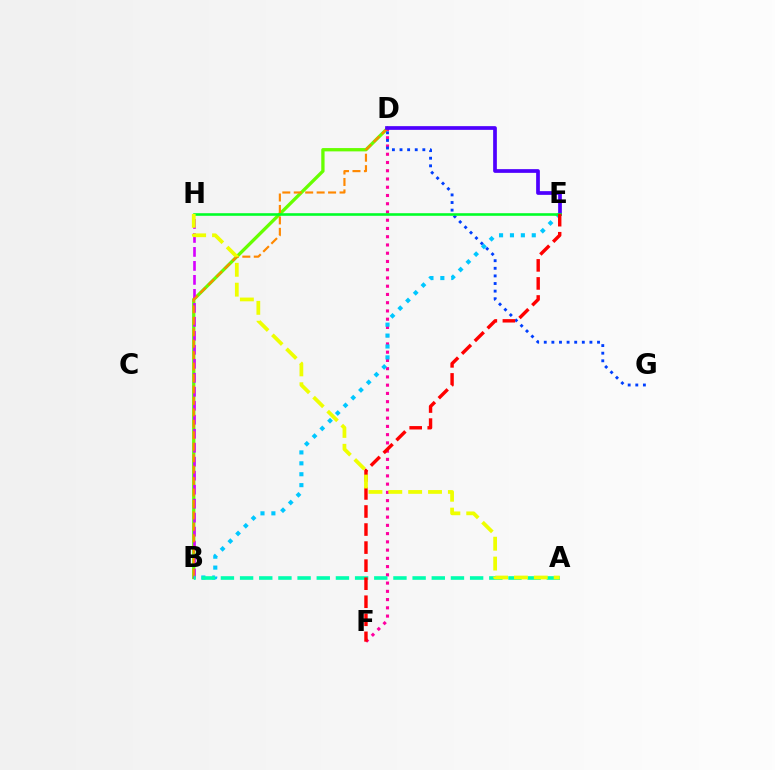{('B', 'D'): [{'color': '#66ff00', 'line_style': 'solid', 'thickness': 2.38}, {'color': '#ff8800', 'line_style': 'dashed', 'thickness': 1.55}], ('B', 'H'): [{'color': '#d600ff', 'line_style': 'dashed', 'thickness': 1.9}], ('D', 'F'): [{'color': '#ff00a0', 'line_style': 'dotted', 'thickness': 2.24}], ('B', 'E'): [{'color': '#00c7ff', 'line_style': 'dotted', 'thickness': 2.96}], ('D', 'G'): [{'color': '#003fff', 'line_style': 'dotted', 'thickness': 2.07}], ('D', 'E'): [{'color': '#4f00ff', 'line_style': 'solid', 'thickness': 2.67}], ('A', 'B'): [{'color': '#00ffaf', 'line_style': 'dashed', 'thickness': 2.6}], ('E', 'H'): [{'color': '#00ff27', 'line_style': 'solid', 'thickness': 1.87}], ('E', 'F'): [{'color': '#ff0000', 'line_style': 'dashed', 'thickness': 2.45}], ('A', 'H'): [{'color': '#eeff00', 'line_style': 'dashed', 'thickness': 2.7}]}